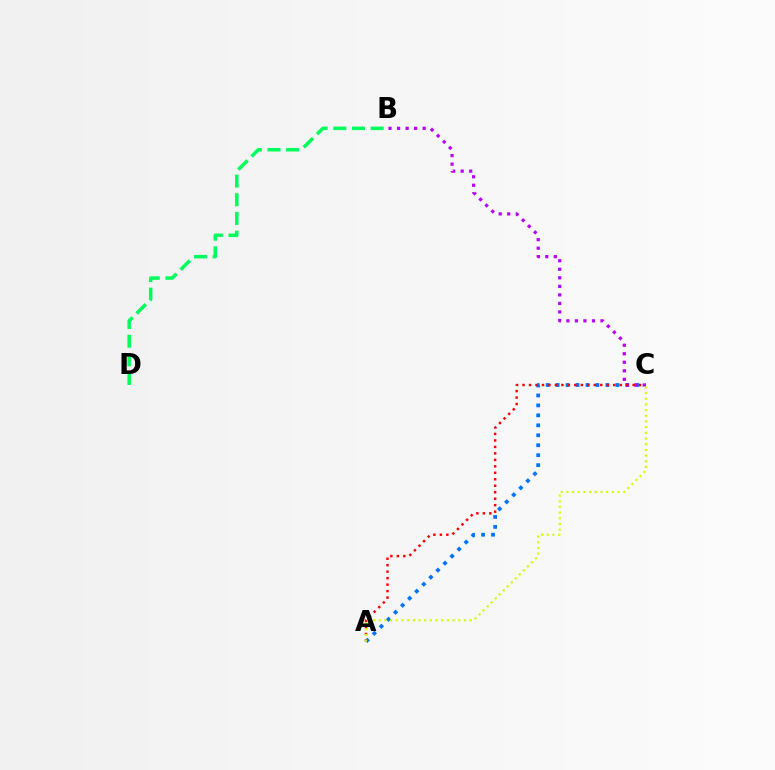{('A', 'C'): [{'color': '#0074ff', 'line_style': 'dotted', 'thickness': 2.71}, {'color': '#ff0000', 'line_style': 'dotted', 'thickness': 1.76}, {'color': '#d1ff00', 'line_style': 'dotted', 'thickness': 1.54}], ('B', 'C'): [{'color': '#b900ff', 'line_style': 'dotted', 'thickness': 2.32}], ('B', 'D'): [{'color': '#00ff5c', 'line_style': 'dashed', 'thickness': 2.53}]}